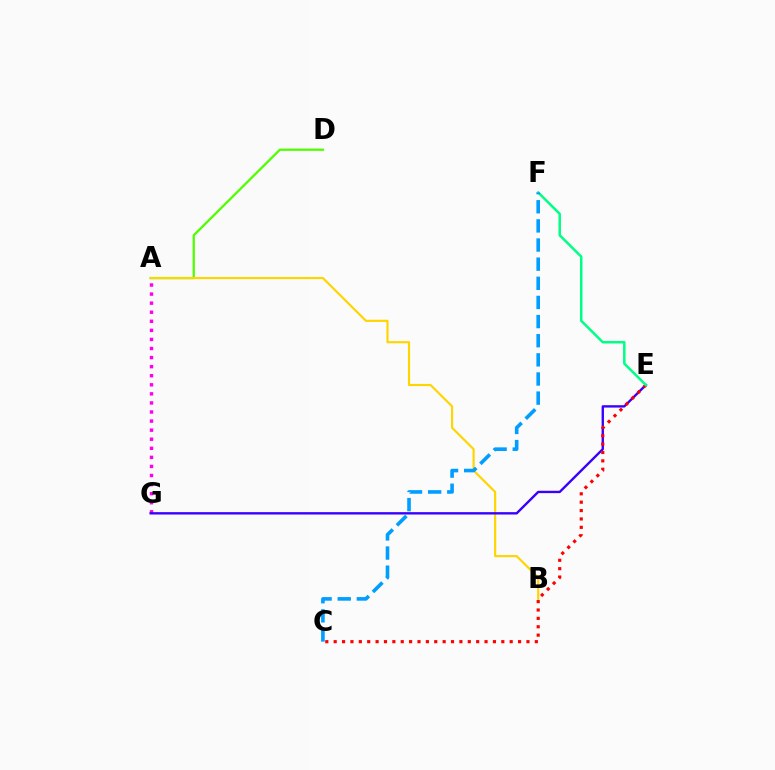{('A', 'D'): [{'color': '#4fff00', 'line_style': 'solid', 'thickness': 1.64}], ('A', 'G'): [{'color': '#ff00ed', 'line_style': 'dotted', 'thickness': 2.46}], ('A', 'B'): [{'color': '#ffd500', 'line_style': 'solid', 'thickness': 1.55}], ('E', 'G'): [{'color': '#3700ff', 'line_style': 'solid', 'thickness': 1.7}], ('C', 'E'): [{'color': '#ff0000', 'line_style': 'dotted', 'thickness': 2.28}], ('E', 'F'): [{'color': '#00ff86', 'line_style': 'solid', 'thickness': 1.8}], ('C', 'F'): [{'color': '#009eff', 'line_style': 'dashed', 'thickness': 2.6}]}